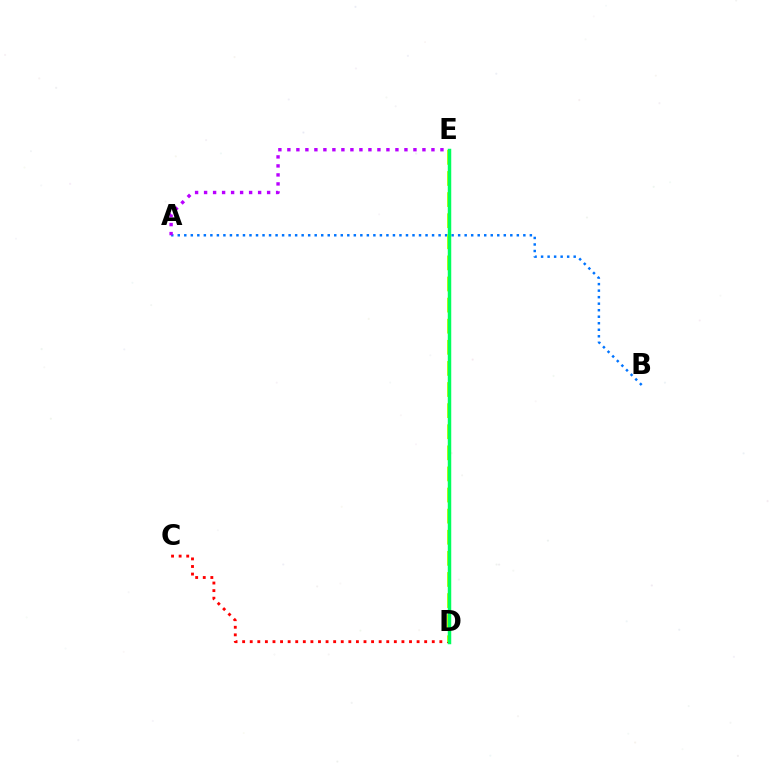{('A', 'B'): [{'color': '#0074ff', 'line_style': 'dotted', 'thickness': 1.77}], ('A', 'E'): [{'color': '#b900ff', 'line_style': 'dotted', 'thickness': 2.45}], ('C', 'D'): [{'color': '#ff0000', 'line_style': 'dotted', 'thickness': 2.06}], ('D', 'E'): [{'color': '#d1ff00', 'line_style': 'dashed', 'thickness': 2.87}, {'color': '#00ff5c', 'line_style': 'solid', 'thickness': 2.5}]}